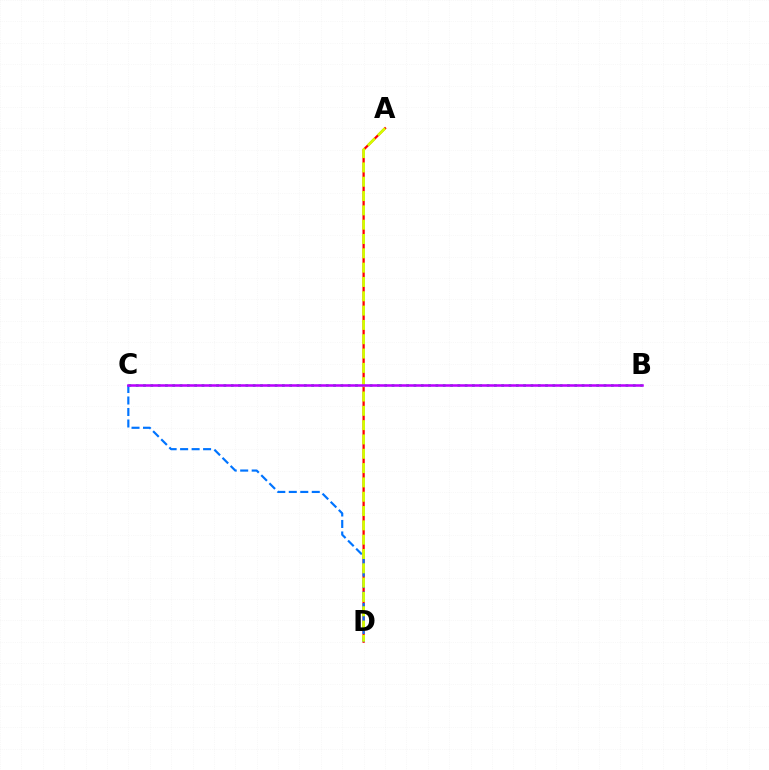{('B', 'C'): [{'color': '#00ff5c', 'line_style': 'dotted', 'thickness': 1.99}, {'color': '#b900ff', 'line_style': 'solid', 'thickness': 1.84}], ('A', 'D'): [{'color': '#ff0000', 'line_style': 'solid', 'thickness': 1.64}, {'color': '#d1ff00', 'line_style': 'dashed', 'thickness': 1.94}], ('C', 'D'): [{'color': '#0074ff', 'line_style': 'dashed', 'thickness': 1.56}]}